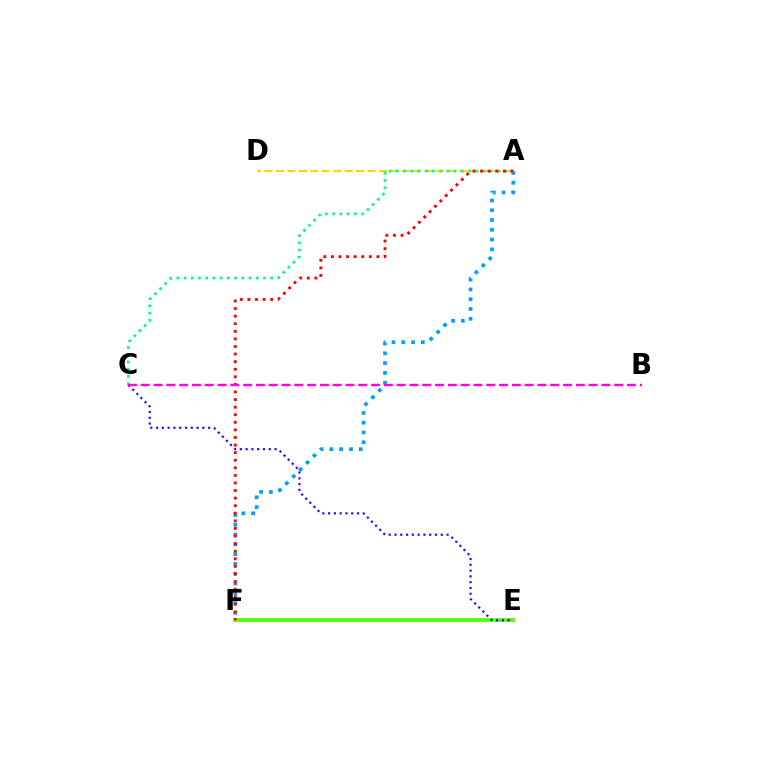{('A', 'F'): [{'color': '#009eff', 'line_style': 'dotted', 'thickness': 2.66}, {'color': '#ff0000', 'line_style': 'dotted', 'thickness': 2.06}], ('E', 'F'): [{'color': '#4fff00', 'line_style': 'solid', 'thickness': 2.66}], ('C', 'E'): [{'color': '#3700ff', 'line_style': 'dotted', 'thickness': 1.57}], ('A', 'D'): [{'color': '#ffd500', 'line_style': 'dashed', 'thickness': 1.56}], ('A', 'C'): [{'color': '#00ff86', 'line_style': 'dotted', 'thickness': 1.96}], ('B', 'C'): [{'color': '#ff00ed', 'line_style': 'dashed', 'thickness': 1.74}]}